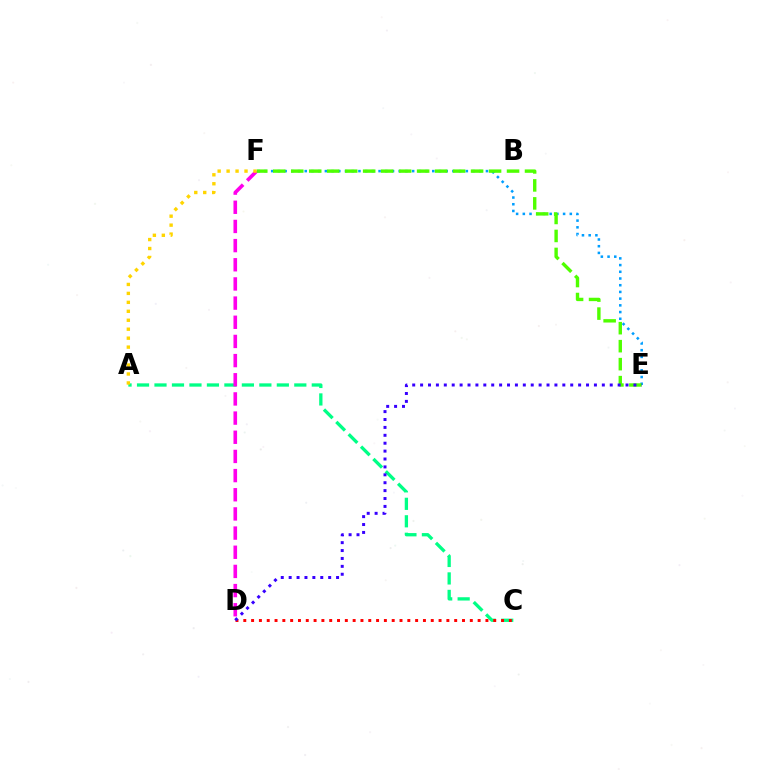{('A', 'C'): [{'color': '#00ff86', 'line_style': 'dashed', 'thickness': 2.37}], ('D', 'F'): [{'color': '#ff00ed', 'line_style': 'dashed', 'thickness': 2.6}], ('C', 'D'): [{'color': '#ff0000', 'line_style': 'dotted', 'thickness': 2.12}], ('E', 'F'): [{'color': '#009eff', 'line_style': 'dotted', 'thickness': 1.82}, {'color': '#4fff00', 'line_style': 'dashed', 'thickness': 2.44}], ('A', 'F'): [{'color': '#ffd500', 'line_style': 'dotted', 'thickness': 2.43}], ('D', 'E'): [{'color': '#3700ff', 'line_style': 'dotted', 'thickness': 2.15}]}